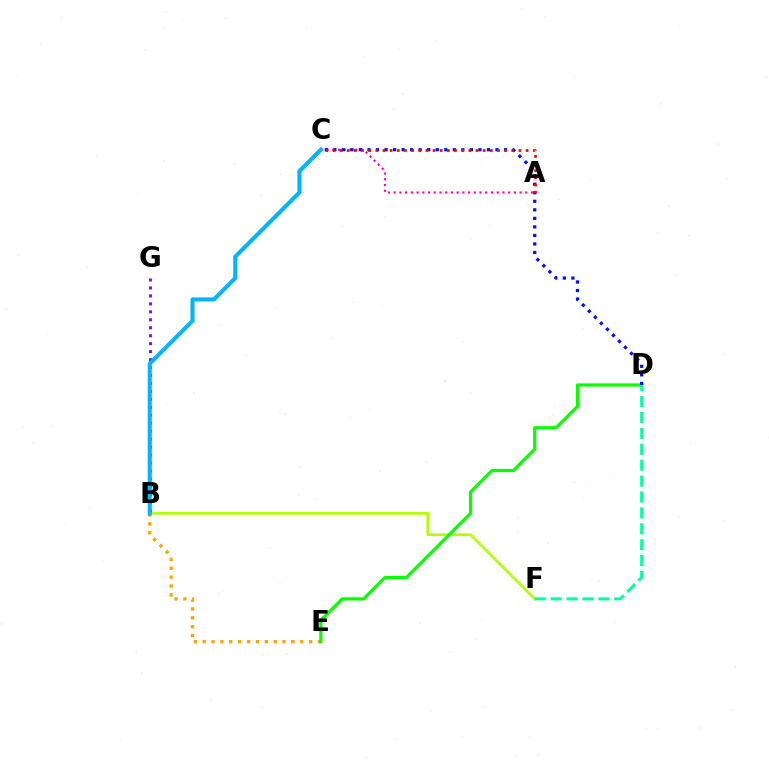{('B', 'E'): [{'color': '#ffa500', 'line_style': 'dotted', 'thickness': 2.41}], ('B', 'F'): [{'color': '#b3ff00', 'line_style': 'solid', 'thickness': 1.95}], ('B', 'G'): [{'color': '#9b00ff', 'line_style': 'dotted', 'thickness': 2.16}], ('A', 'C'): [{'color': '#ff00bd', 'line_style': 'dotted', 'thickness': 1.55}, {'color': '#ff0000', 'line_style': 'dotted', 'thickness': 1.94}], ('D', 'E'): [{'color': '#08ff00', 'line_style': 'solid', 'thickness': 2.3}], ('D', 'F'): [{'color': '#00ff9d', 'line_style': 'dashed', 'thickness': 2.16}], ('C', 'D'): [{'color': '#0010ff', 'line_style': 'dotted', 'thickness': 2.32}], ('B', 'C'): [{'color': '#00b5ff', 'line_style': 'solid', 'thickness': 2.94}]}